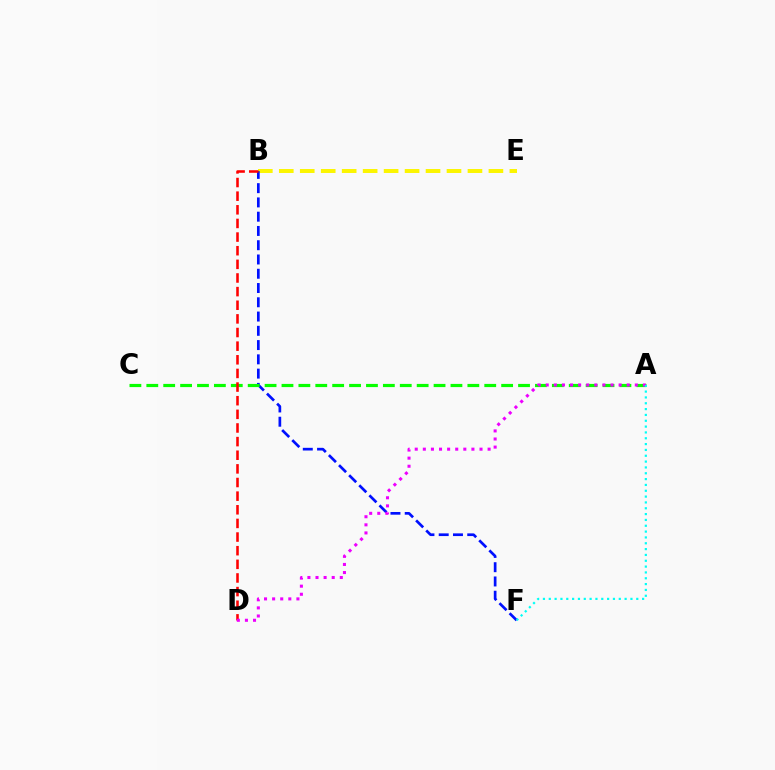{('B', 'E'): [{'color': '#fcf500', 'line_style': 'dashed', 'thickness': 2.85}], ('B', 'F'): [{'color': '#0010ff', 'line_style': 'dashed', 'thickness': 1.94}], ('A', 'C'): [{'color': '#08ff00', 'line_style': 'dashed', 'thickness': 2.3}], ('B', 'D'): [{'color': '#ff0000', 'line_style': 'dashed', 'thickness': 1.85}], ('A', 'D'): [{'color': '#ee00ff', 'line_style': 'dotted', 'thickness': 2.2}], ('A', 'F'): [{'color': '#00fff6', 'line_style': 'dotted', 'thickness': 1.58}]}